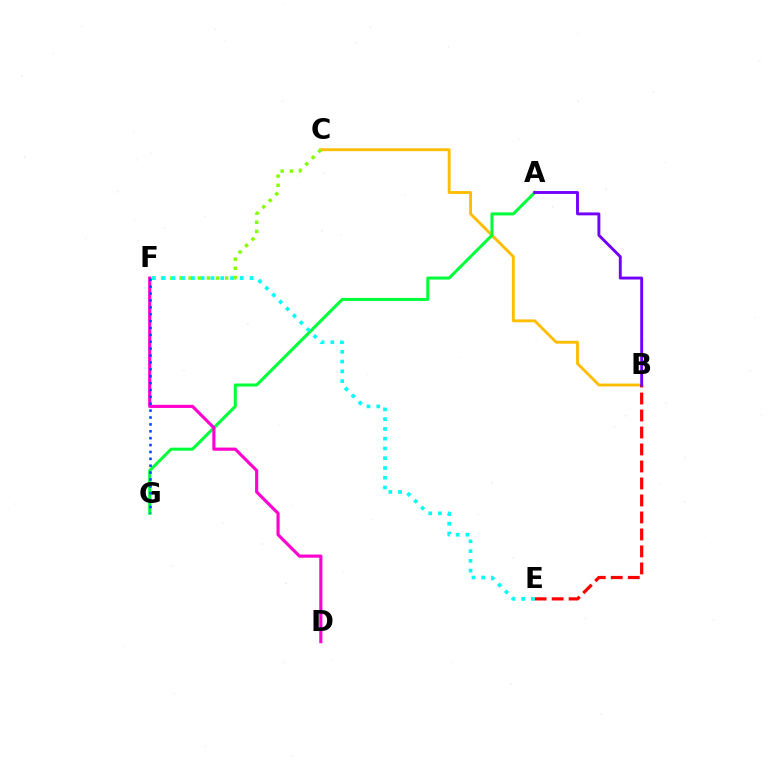{('B', 'C'): [{'color': '#ffbd00', 'line_style': 'solid', 'thickness': 2.06}], ('A', 'G'): [{'color': '#00ff39', 'line_style': 'solid', 'thickness': 2.17}], ('B', 'E'): [{'color': '#ff0000', 'line_style': 'dashed', 'thickness': 2.31}], ('C', 'F'): [{'color': '#84ff00', 'line_style': 'dotted', 'thickness': 2.49}], ('D', 'F'): [{'color': '#ff00cf', 'line_style': 'solid', 'thickness': 2.26}], ('F', 'G'): [{'color': '#004bff', 'line_style': 'dotted', 'thickness': 1.87}], ('E', 'F'): [{'color': '#00fff6', 'line_style': 'dotted', 'thickness': 2.65}], ('A', 'B'): [{'color': '#7200ff', 'line_style': 'solid', 'thickness': 2.09}]}